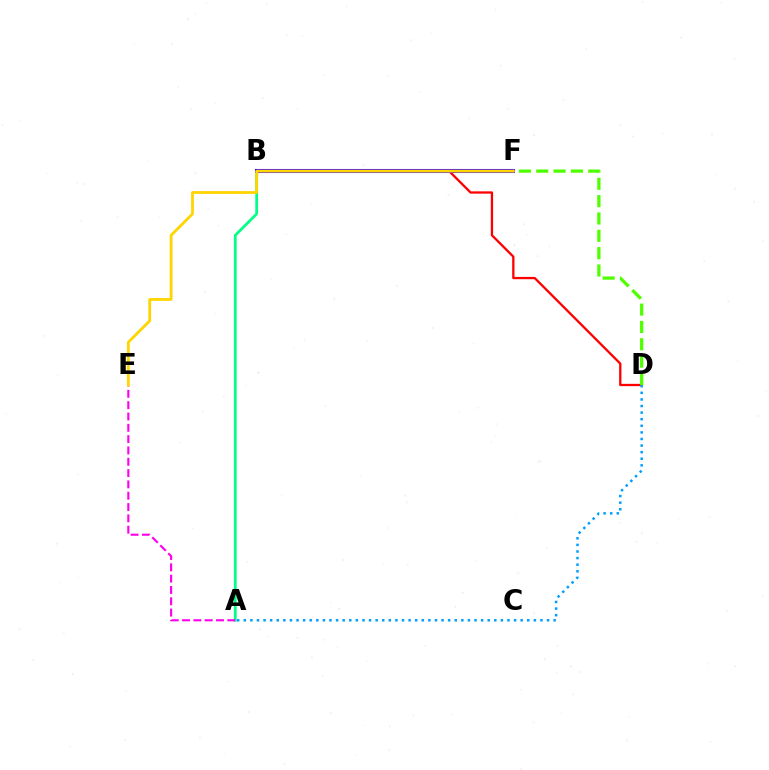{('A', 'B'): [{'color': '#00ff86', 'line_style': 'solid', 'thickness': 1.99}], ('B', 'D'): [{'color': '#ff0000', 'line_style': 'solid', 'thickness': 1.65}], ('B', 'F'): [{'color': '#3700ff', 'line_style': 'solid', 'thickness': 2.93}], ('A', 'E'): [{'color': '#ff00ed', 'line_style': 'dashed', 'thickness': 1.54}], ('D', 'F'): [{'color': '#4fff00', 'line_style': 'dashed', 'thickness': 2.36}], ('E', 'F'): [{'color': '#ffd500', 'line_style': 'solid', 'thickness': 2.01}], ('A', 'D'): [{'color': '#009eff', 'line_style': 'dotted', 'thickness': 1.79}]}